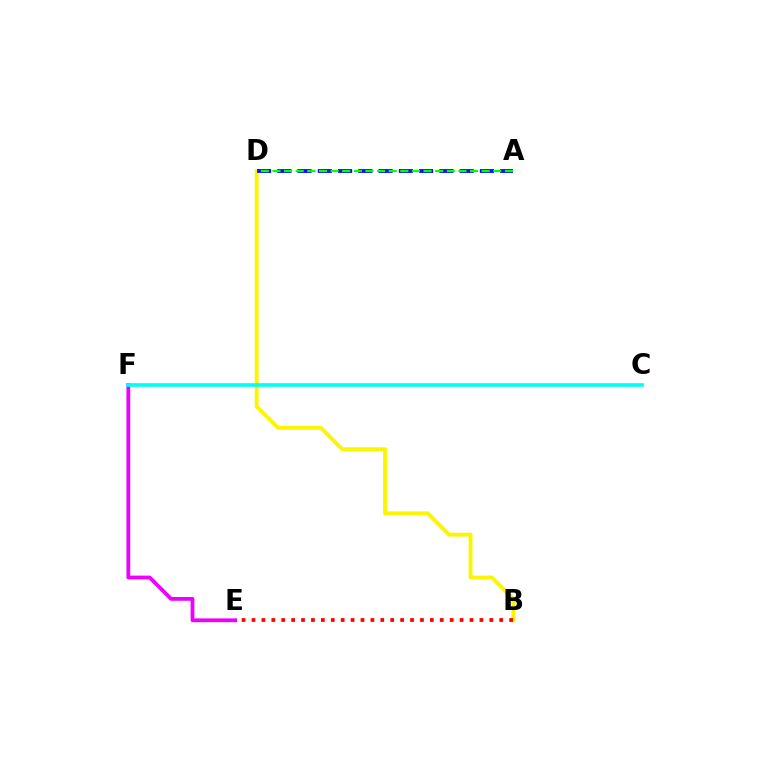{('B', 'D'): [{'color': '#fcf500', 'line_style': 'solid', 'thickness': 2.79}], ('B', 'E'): [{'color': '#ff0000', 'line_style': 'dotted', 'thickness': 2.69}], ('A', 'D'): [{'color': '#0010ff', 'line_style': 'dashed', 'thickness': 2.75}, {'color': '#08ff00', 'line_style': 'dashed', 'thickness': 1.58}], ('E', 'F'): [{'color': '#ee00ff', 'line_style': 'solid', 'thickness': 2.73}], ('C', 'F'): [{'color': '#00fff6', 'line_style': 'solid', 'thickness': 2.63}]}